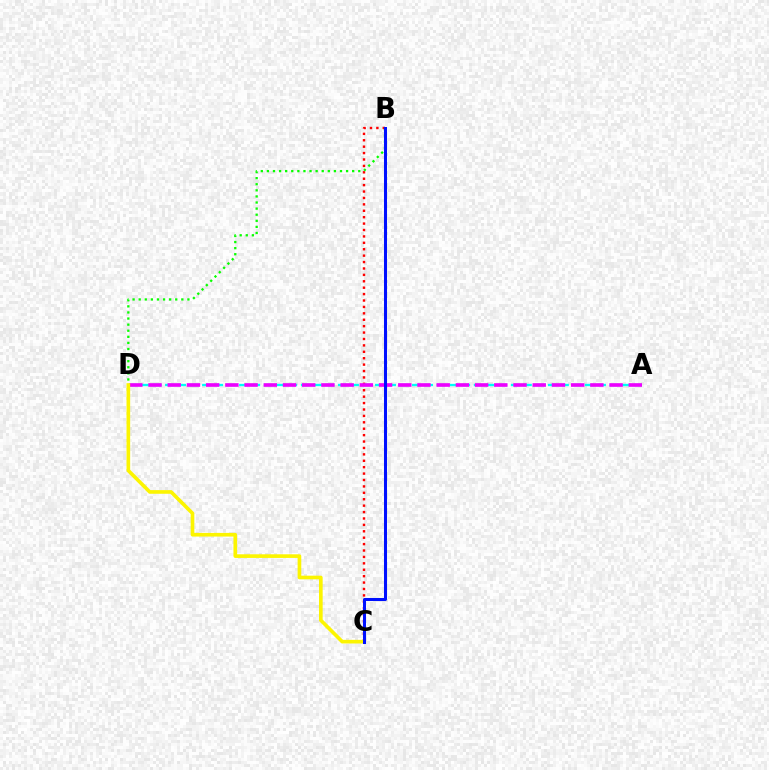{('B', 'C'): [{'color': '#ff0000', 'line_style': 'dotted', 'thickness': 1.74}, {'color': '#0010ff', 'line_style': 'solid', 'thickness': 2.18}], ('B', 'D'): [{'color': '#08ff00', 'line_style': 'dotted', 'thickness': 1.66}], ('A', 'D'): [{'color': '#00fff6', 'line_style': 'dashed', 'thickness': 1.68}, {'color': '#ee00ff', 'line_style': 'dashed', 'thickness': 2.61}], ('C', 'D'): [{'color': '#fcf500', 'line_style': 'solid', 'thickness': 2.63}]}